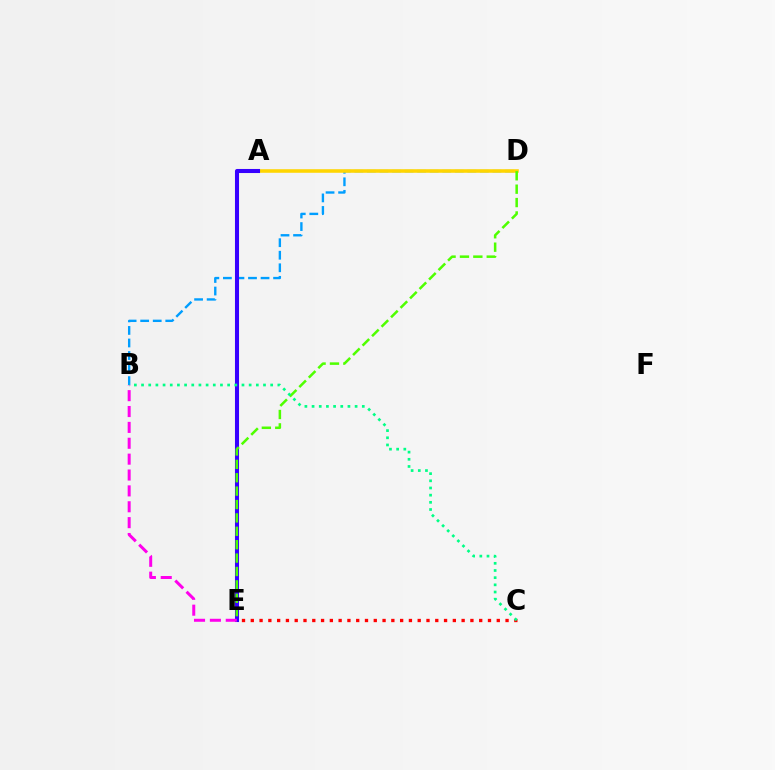{('B', 'D'): [{'color': '#009eff', 'line_style': 'dashed', 'thickness': 1.7}], ('A', 'D'): [{'color': '#ffd500', 'line_style': 'solid', 'thickness': 2.56}], ('C', 'E'): [{'color': '#ff0000', 'line_style': 'dotted', 'thickness': 2.39}], ('A', 'E'): [{'color': '#3700ff', 'line_style': 'solid', 'thickness': 2.93}], ('D', 'E'): [{'color': '#4fff00', 'line_style': 'dashed', 'thickness': 1.82}], ('B', 'C'): [{'color': '#00ff86', 'line_style': 'dotted', 'thickness': 1.95}], ('B', 'E'): [{'color': '#ff00ed', 'line_style': 'dashed', 'thickness': 2.16}]}